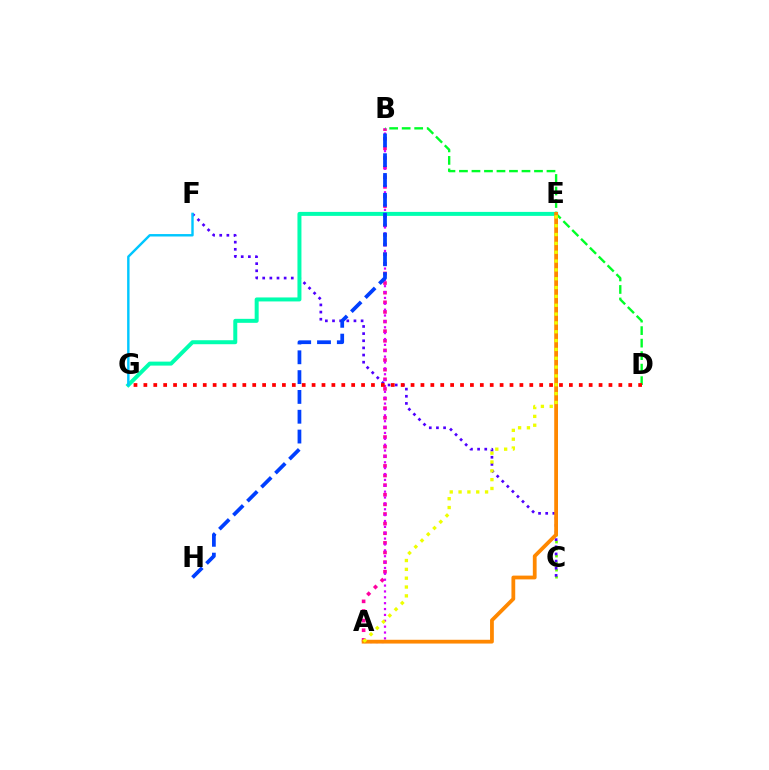{('C', 'E'): [{'color': '#66ff00', 'line_style': 'dotted', 'thickness': 1.91}], ('A', 'B'): [{'color': '#ff00a0', 'line_style': 'dotted', 'thickness': 2.61}, {'color': '#d600ff', 'line_style': 'dotted', 'thickness': 1.6}], ('C', 'F'): [{'color': '#4f00ff', 'line_style': 'dotted', 'thickness': 1.94}], ('E', 'G'): [{'color': '#00ffaf', 'line_style': 'solid', 'thickness': 2.87}], ('B', 'D'): [{'color': '#00ff27', 'line_style': 'dashed', 'thickness': 1.7}], ('D', 'G'): [{'color': '#ff0000', 'line_style': 'dotted', 'thickness': 2.69}], ('A', 'E'): [{'color': '#ff8800', 'line_style': 'solid', 'thickness': 2.72}, {'color': '#eeff00', 'line_style': 'dotted', 'thickness': 2.4}], ('F', 'G'): [{'color': '#00c7ff', 'line_style': 'solid', 'thickness': 1.74}], ('B', 'H'): [{'color': '#003fff', 'line_style': 'dashed', 'thickness': 2.69}]}